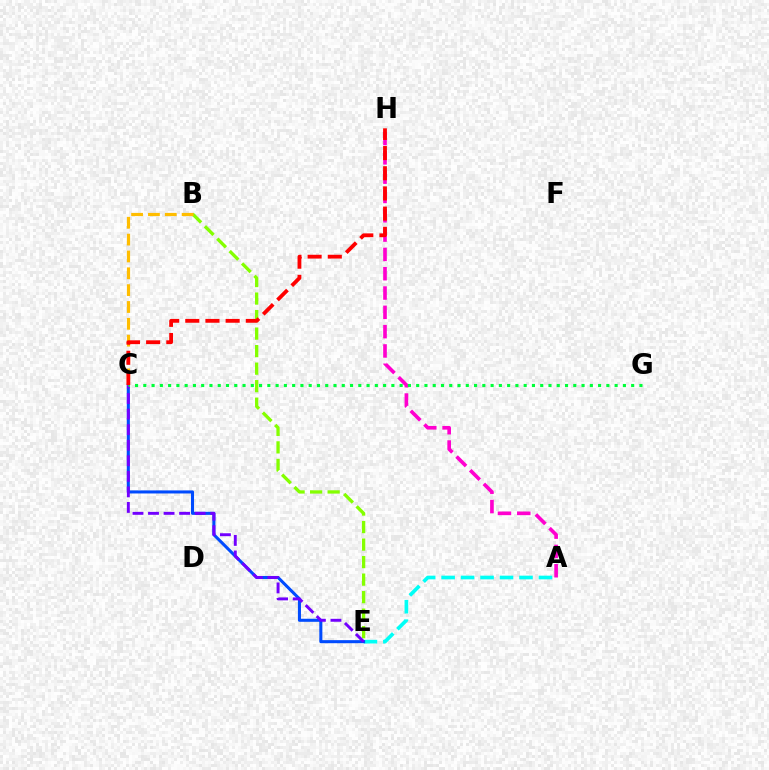{('B', 'E'): [{'color': '#84ff00', 'line_style': 'dashed', 'thickness': 2.38}], ('A', 'E'): [{'color': '#00fff6', 'line_style': 'dashed', 'thickness': 2.64}], ('A', 'H'): [{'color': '#ff00cf', 'line_style': 'dashed', 'thickness': 2.62}], ('C', 'E'): [{'color': '#004bff', 'line_style': 'solid', 'thickness': 2.2}, {'color': '#7200ff', 'line_style': 'dashed', 'thickness': 2.11}], ('B', 'C'): [{'color': '#ffbd00', 'line_style': 'dashed', 'thickness': 2.29}], ('C', 'G'): [{'color': '#00ff39', 'line_style': 'dotted', 'thickness': 2.25}], ('C', 'H'): [{'color': '#ff0000', 'line_style': 'dashed', 'thickness': 2.74}]}